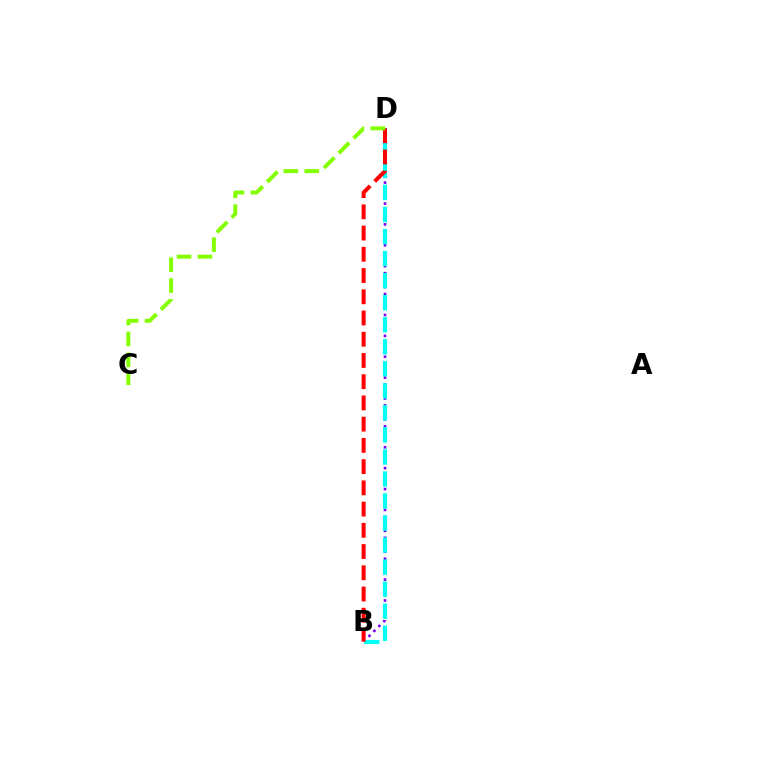{('B', 'D'): [{'color': '#7200ff', 'line_style': 'dotted', 'thickness': 1.89}, {'color': '#00fff6', 'line_style': 'dashed', 'thickness': 2.99}, {'color': '#ff0000', 'line_style': 'dashed', 'thickness': 2.88}], ('C', 'D'): [{'color': '#84ff00', 'line_style': 'dashed', 'thickness': 2.84}]}